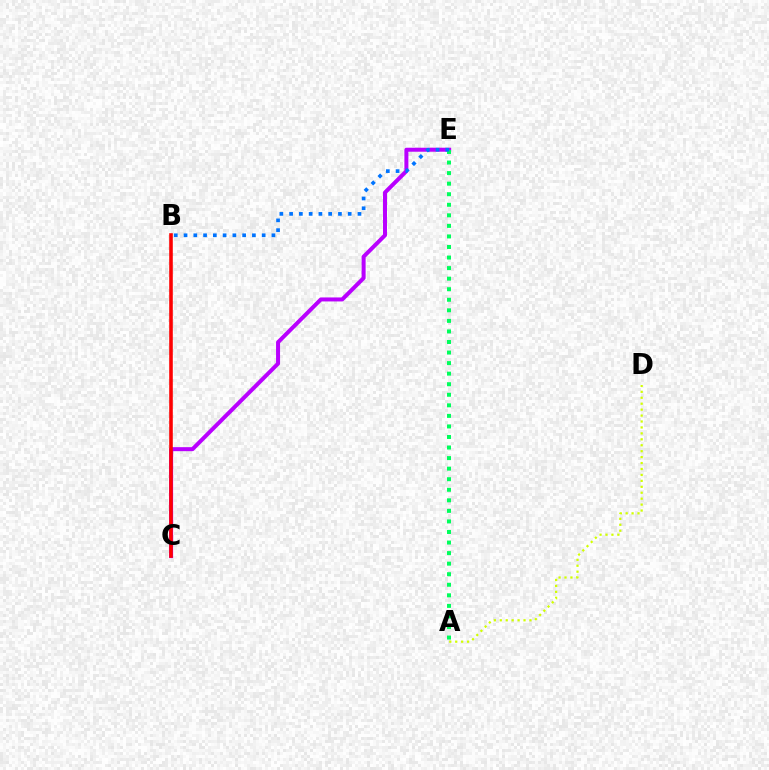{('A', 'D'): [{'color': '#d1ff00', 'line_style': 'dotted', 'thickness': 1.61}], ('C', 'E'): [{'color': '#b900ff', 'line_style': 'solid', 'thickness': 2.88}], ('B', 'C'): [{'color': '#ff0000', 'line_style': 'solid', 'thickness': 2.58}], ('A', 'E'): [{'color': '#00ff5c', 'line_style': 'dotted', 'thickness': 2.87}], ('B', 'E'): [{'color': '#0074ff', 'line_style': 'dotted', 'thickness': 2.65}]}